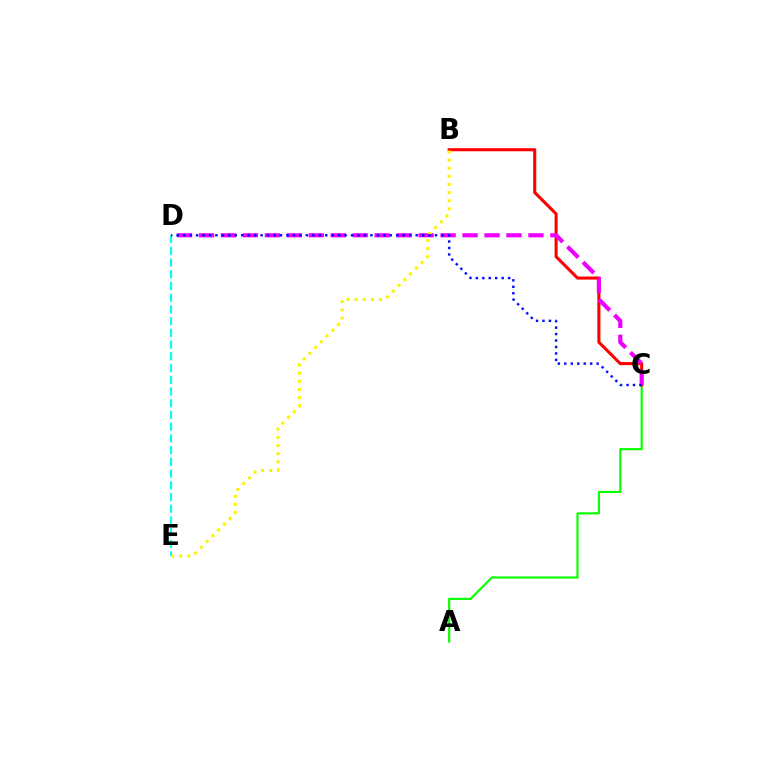{('A', 'C'): [{'color': '#08ff00', 'line_style': 'solid', 'thickness': 1.55}], ('B', 'C'): [{'color': '#ff0000', 'line_style': 'solid', 'thickness': 2.21}], ('C', 'D'): [{'color': '#ee00ff', 'line_style': 'dashed', 'thickness': 2.98}, {'color': '#0010ff', 'line_style': 'dotted', 'thickness': 1.76}], ('D', 'E'): [{'color': '#00fff6', 'line_style': 'dashed', 'thickness': 1.59}], ('B', 'E'): [{'color': '#fcf500', 'line_style': 'dotted', 'thickness': 2.2}]}